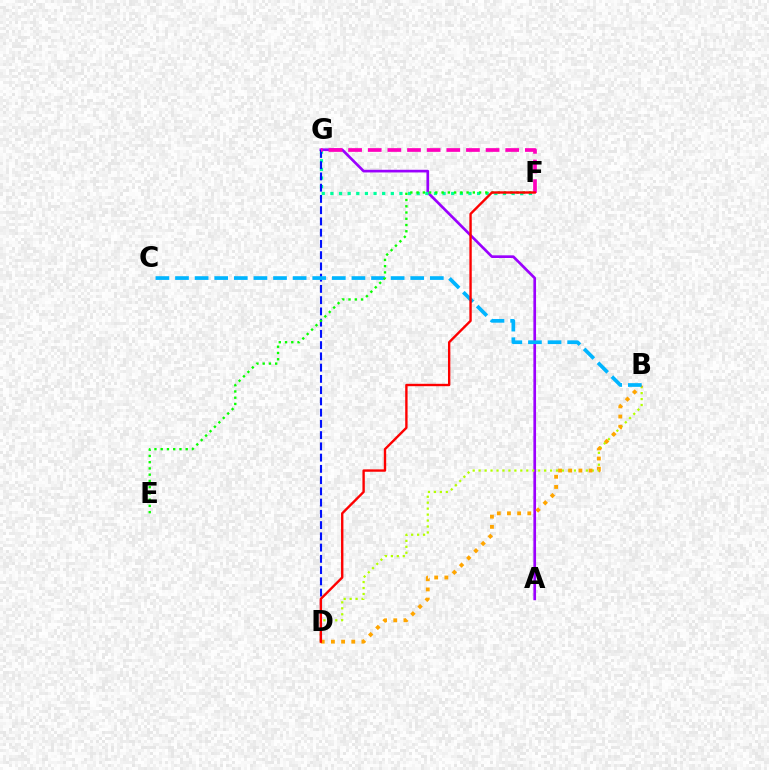{('A', 'G'): [{'color': '#9b00ff', 'line_style': 'solid', 'thickness': 1.92}], ('B', 'D'): [{'color': '#b3ff00', 'line_style': 'dotted', 'thickness': 1.62}, {'color': '#ffa500', 'line_style': 'dotted', 'thickness': 2.76}], ('F', 'G'): [{'color': '#00ff9d', 'line_style': 'dotted', 'thickness': 2.34}, {'color': '#ff00bd', 'line_style': 'dashed', 'thickness': 2.67}], ('D', 'G'): [{'color': '#0010ff', 'line_style': 'dashed', 'thickness': 1.53}], ('B', 'C'): [{'color': '#00b5ff', 'line_style': 'dashed', 'thickness': 2.66}], ('E', 'F'): [{'color': '#08ff00', 'line_style': 'dotted', 'thickness': 1.7}], ('D', 'F'): [{'color': '#ff0000', 'line_style': 'solid', 'thickness': 1.71}]}